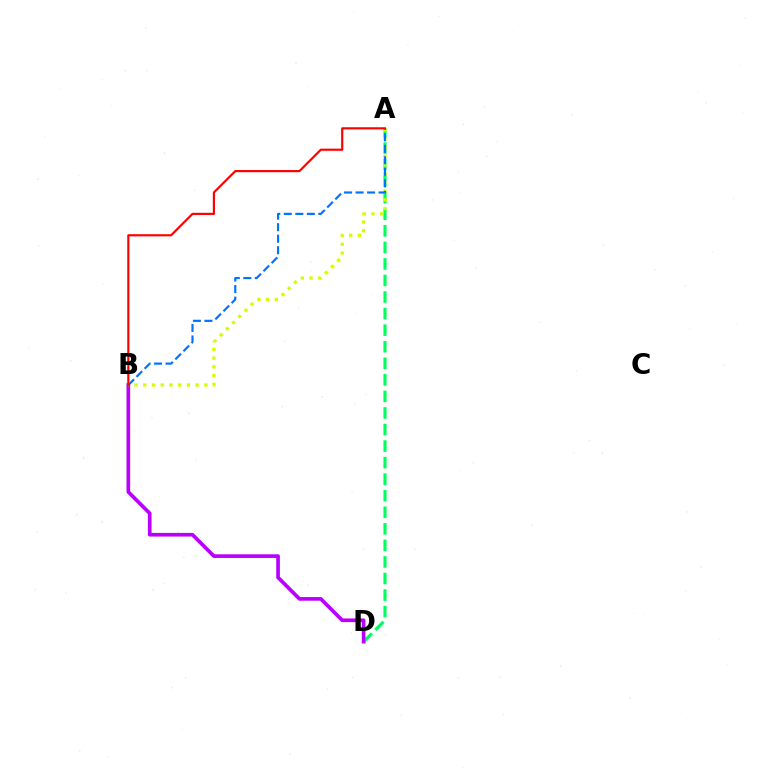{('A', 'D'): [{'color': '#00ff5c', 'line_style': 'dashed', 'thickness': 2.25}], ('B', 'D'): [{'color': '#b900ff', 'line_style': 'solid', 'thickness': 2.64}], ('A', 'B'): [{'color': '#d1ff00', 'line_style': 'dotted', 'thickness': 2.37}, {'color': '#0074ff', 'line_style': 'dashed', 'thickness': 1.56}, {'color': '#ff0000', 'line_style': 'solid', 'thickness': 1.56}]}